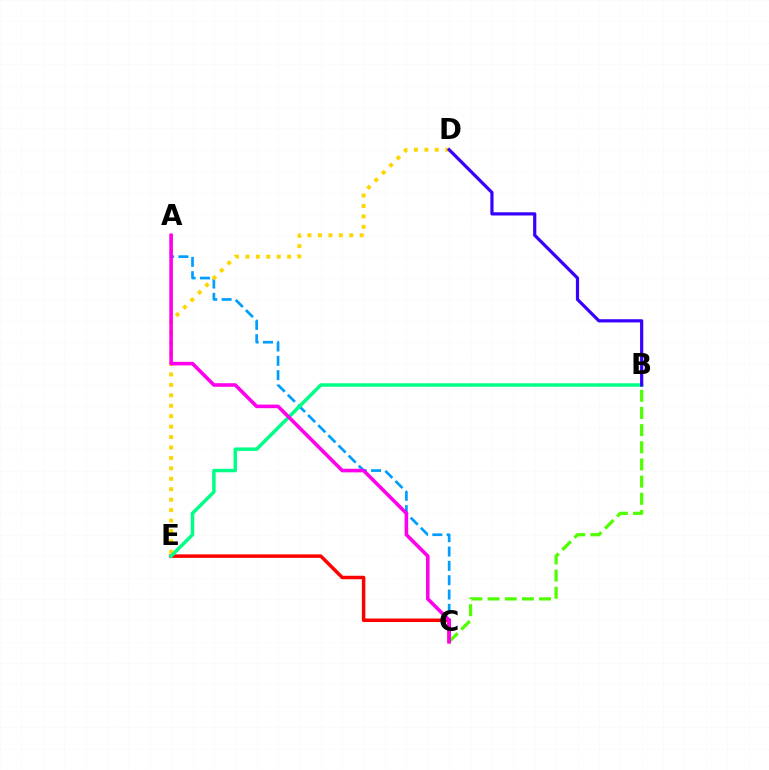{('A', 'C'): [{'color': '#009eff', 'line_style': 'dashed', 'thickness': 1.95}, {'color': '#ff00ed', 'line_style': 'solid', 'thickness': 2.59}], ('C', 'E'): [{'color': '#ff0000', 'line_style': 'solid', 'thickness': 2.51}], ('D', 'E'): [{'color': '#ffd500', 'line_style': 'dotted', 'thickness': 2.83}], ('B', 'C'): [{'color': '#4fff00', 'line_style': 'dashed', 'thickness': 2.33}], ('B', 'E'): [{'color': '#00ff86', 'line_style': 'solid', 'thickness': 2.5}], ('B', 'D'): [{'color': '#3700ff', 'line_style': 'solid', 'thickness': 2.31}]}